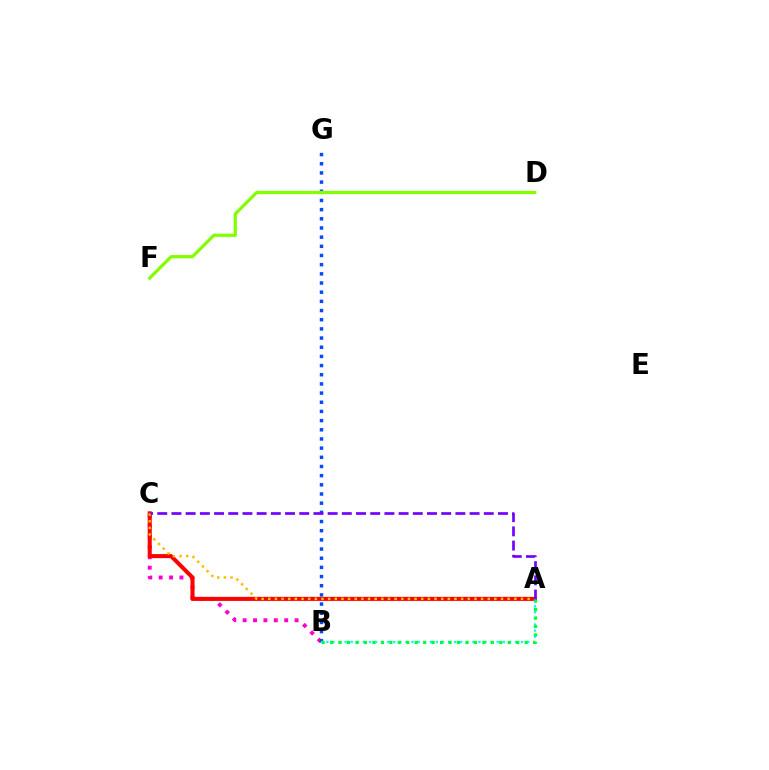{('B', 'C'): [{'color': '#ff00cf', 'line_style': 'dotted', 'thickness': 2.82}], ('A', 'C'): [{'color': '#ff0000', 'line_style': 'solid', 'thickness': 2.91}, {'color': '#ffbd00', 'line_style': 'dotted', 'thickness': 1.81}, {'color': '#7200ff', 'line_style': 'dashed', 'thickness': 1.93}], ('B', 'G'): [{'color': '#004bff', 'line_style': 'dotted', 'thickness': 2.49}], ('A', 'B'): [{'color': '#00fff6', 'line_style': 'dotted', 'thickness': 1.65}, {'color': '#00ff39', 'line_style': 'dotted', 'thickness': 2.3}], ('D', 'F'): [{'color': '#84ff00', 'line_style': 'solid', 'thickness': 2.35}]}